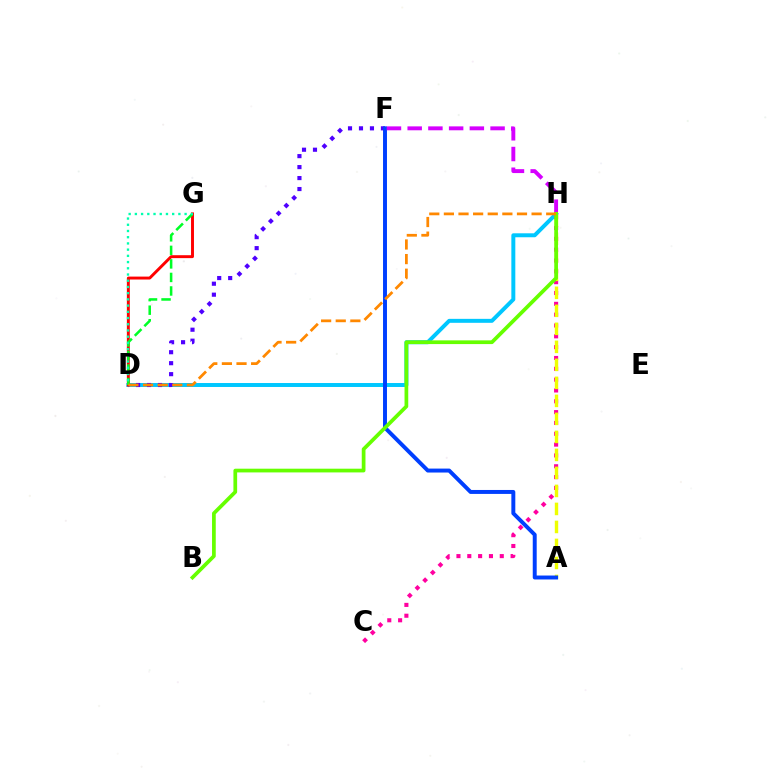{('D', 'H'): [{'color': '#00c7ff', 'line_style': 'solid', 'thickness': 2.85}, {'color': '#ff8800', 'line_style': 'dashed', 'thickness': 1.99}], ('C', 'H'): [{'color': '#ff00a0', 'line_style': 'dotted', 'thickness': 2.94}], ('D', 'F'): [{'color': '#4f00ff', 'line_style': 'dotted', 'thickness': 2.98}], ('D', 'G'): [{'color': '#ff0000', 'line_style': 'solid', 'thickness': 2.11}, {'color': '#00ff27', 'line_style': 'dashed', 'thickness': 1.84}, {'color': '#00ffaf', 'line_style': 'dotted', 'thickness': 1.69}], ('A', 'H'): [{'color': '#eeff00', 'line_style': 'dashed', 'thickness': 2.45}], ('A', 'F'): [{'color': '#003fff', 'line_style': 'solid', 'thickness': 2.84}], ('F', 'H'): [{'color': '#d600ff', 'line_style': 'dashed', 'thickness': 2.81}], ('B', 'H'): [{'color': '#66ff00', 'line_style': 'solid', 'thickness': 2.68}]}